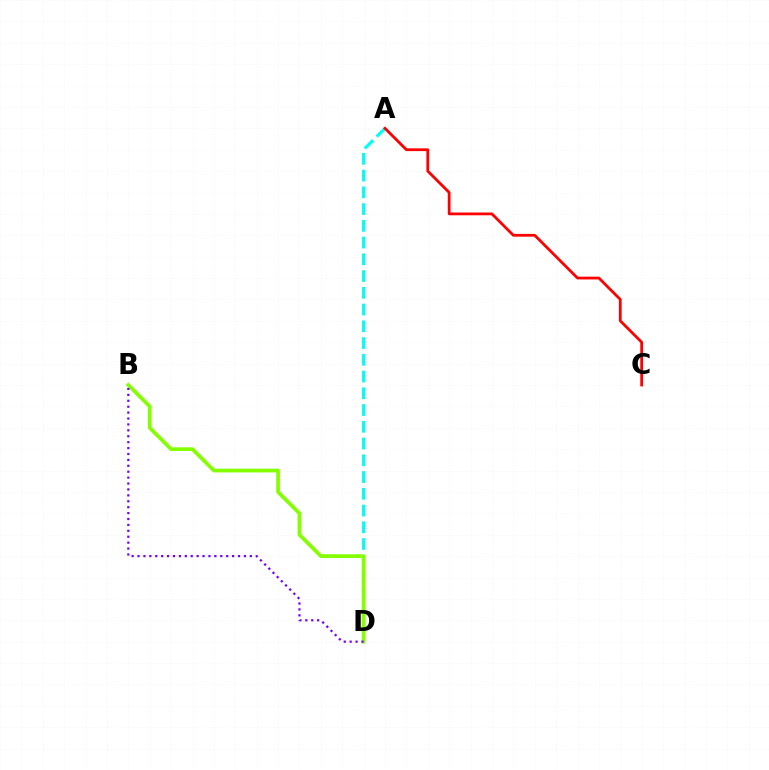{('A', 'D'): [{'color': '#00fff6', 'line_style': 'dashed', 'thickness': 2.28}], ('B', 'D'): [{'color': '#84ff00', 'line_style': 'solid', 'thickness': 2.68}, {'color': '#7200ff', 'line_style': 'dotted', 'thickness': 1.61}], ('A', 'C'): [{'color': '#ff0000', 'line_style': 'solid', 'thickness': 2.0}]}